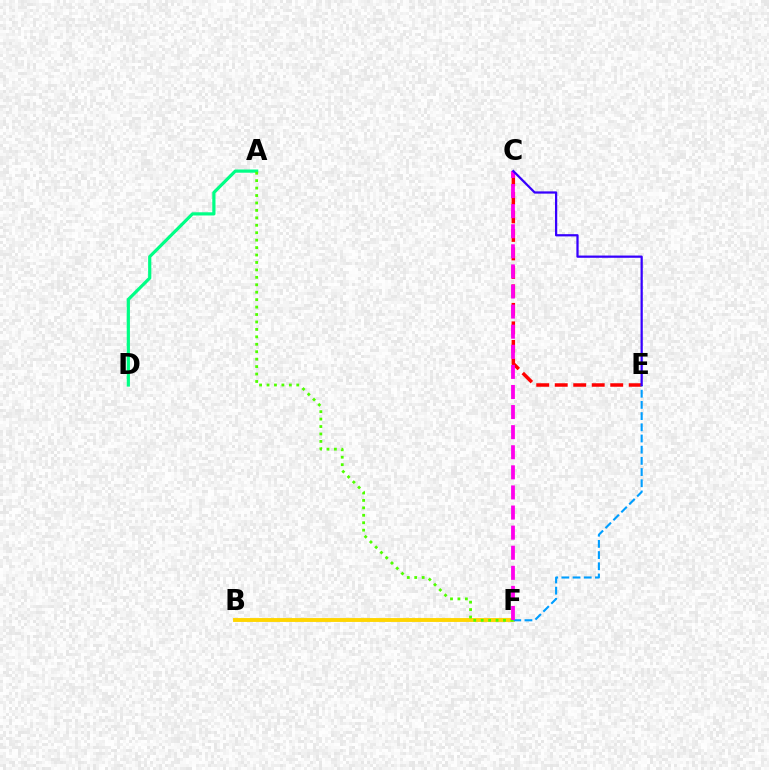{('C', 'E'): [{'color': '#ff0000', 'line_style': 'dashed', 'thickness': 2.51}, {'color': '#3700ff', 'line_style': 'solid', 'thickness': 1.62}], ('A', 'D'): [{'color': '#00ff86', 'line_style': 'solid', 'thickness': 2.3}], ('B', 'F'): [{'color': '#ffd500', 'line_style': 'solid', 'thickness': 2.79}], ('E', 'F'): [{'color': '#009eff', 'line_style': 'dashed', 'thickness': 1.52}], ('A', 'F'): [{'color': '#4fff00', 'line_style': 'dotted', 'thickness': 2.02}], ('C', 'F'): [{'color': '#ff00ed', 'line_style': 'dashed', 'thickness': 2.73}]}